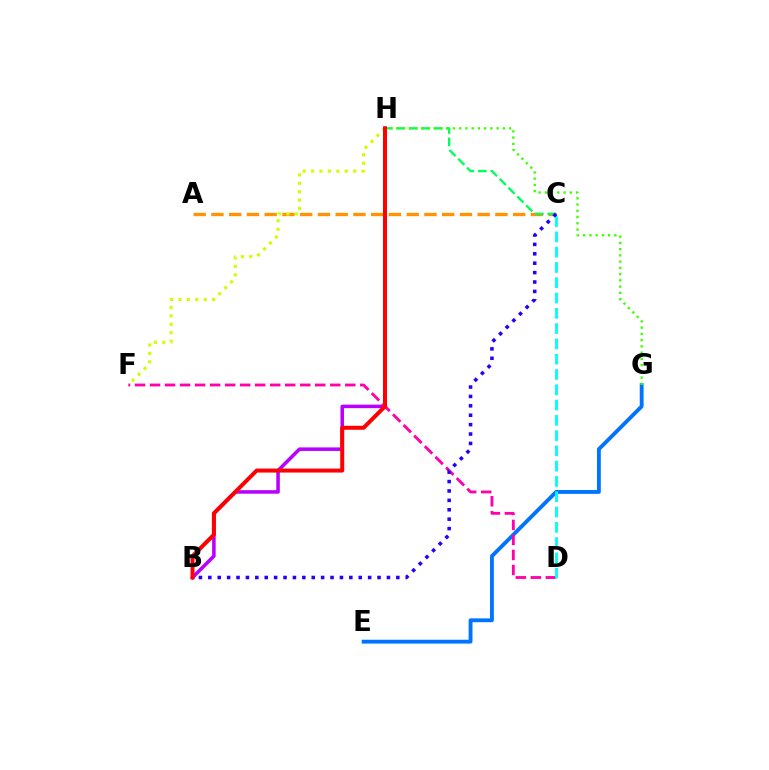{('A', 'C'): [{'color': '#ff9400', 'line_style': 'dashed', 'thickness': 2.41}], ('E', 'G'): [{'color': '#0074ff', 'line_style': 'solid', 'thickness': 2.77}], ('B', 'H'): [{'color': '#b900ff', 'line_style': 'solid', 'thickness': 2.54}, {'color': '#ff0000', 'line_style': 'solid', 'thickness': 2.88}], ('D', 'F'): [{'color': '#ff00ac', 'line_style': 'dashed', 'thickness': 2.04}], ('C', 'H'): [{'color': '#00ff5c', 'line_style': 'dashed', 'thickness': 1.69}], ('C', 'D'): [{'color': '#00fff6', 'line_style': 'dashed', 'thickness': 2.08}], ('B', 'C'): [{'color': '#2500ff', 'line_style': 'dotted', 'thickness': 2.55}], ('F', 'H'): [{'color': '#d1ff00', 'line_style': 'dotted', 'thickness': 2.29}], ('G', 'H'): [{'color': '#3dff00', 'line_style': 'dotted', 'thickness': 1.7}]}